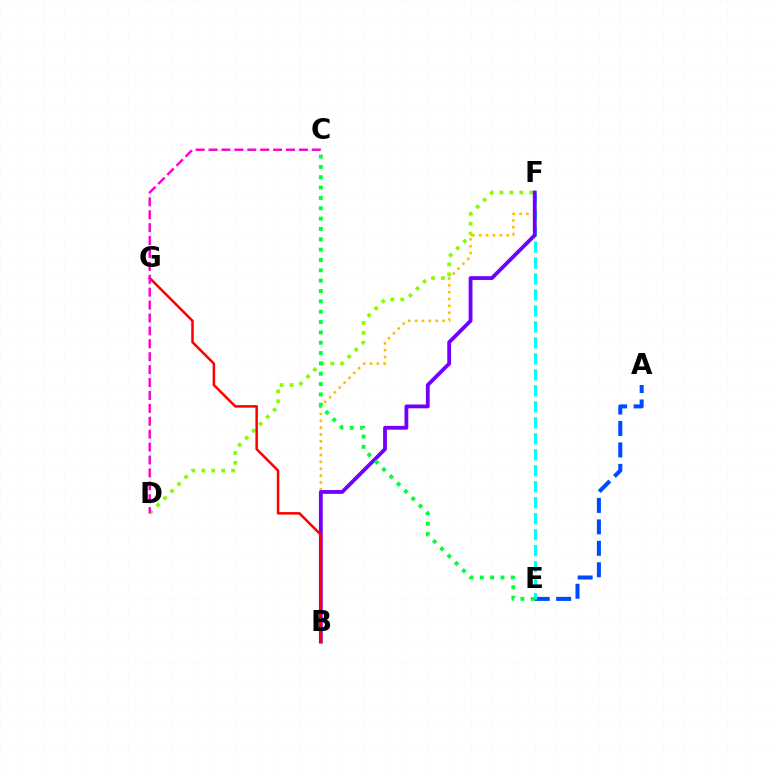{('A', 'E'): [{'color': '#004bff', 'line_style': 'dashed', 'thickness': 2.91}], ('B', 'F'): [{'color': '#ffbd00', 'line_style': 'dotted', 'thickness': 1.86}, {'color': '#7200ff', 'line_style': 'solid', 'thickness': 2.74}], ('D', 'F'): [{'color': '#84ff00', 'line_style': 'dotted', 'thickness': 2.69}], ('E', 'F'): [{'color': '#00fff6', 'line_style': 'dashed', 'thickness': 2.17}], ('B', 'G'): [{'color': '#ff0000', 'line_style': 'solid', 'thickness': 1.83}], ('C', 'D'): [{'color': '#ff00cf', 'line_style': 'dashed', 'thickness': 1.75}], ('C', 'E'): [{'color': '#00ff39', 'line_style': 'dotted', 'thickness': 2.81}]}